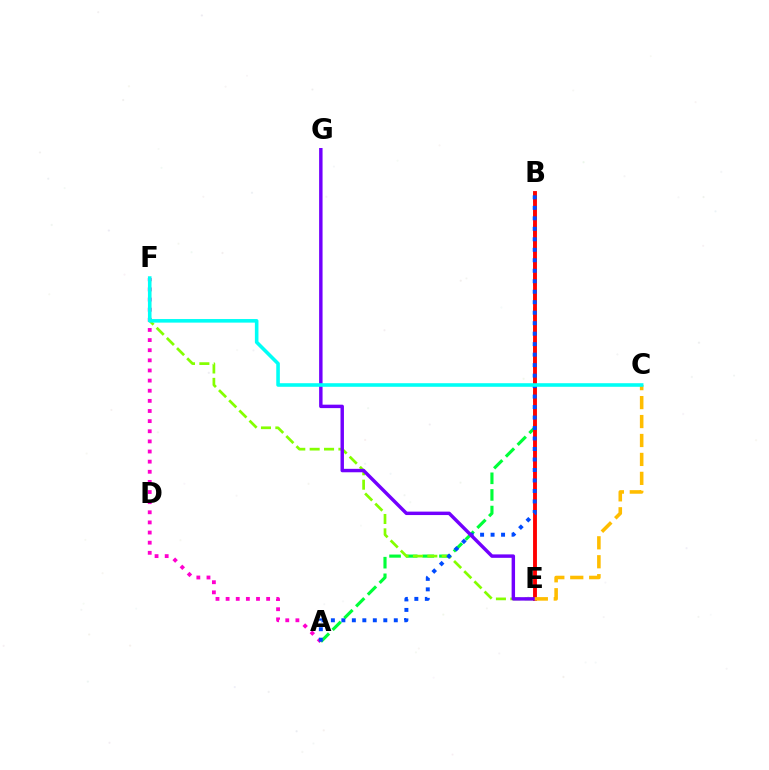{('A', 'B'): [{'color': '#00ff39', 'line_style': 'dashed', 'thickness': 2.26}, {'color': '#004bff', 'line_style': 'dotted', 'thickness': 2.85}], ('A', 'F'): [{'color': '#ff00cf', 'line_style': 'dotted', 'thickness': 2.75}], ('E', 'F'): [{'color': '#84ff00', 'line_style': 'dashed', 'thickness': 1.95}], ('B', 'E'): [{'color': '#ff0000', 'line_style': 'solid', 'thickness': 2.79}], ('E', 'G'): [{'color': '#7200ff', 'line_style': 'solid', 'thickness': 2.48}], ('C', 'E'): [{'color': '#ffbd00', 'line_style': 'dashed', 'thickness': 2.57}], ('C', 'F'): [{'color': '#00fff6', 'line_style': 'solid', 'thickness': 2.58}]}